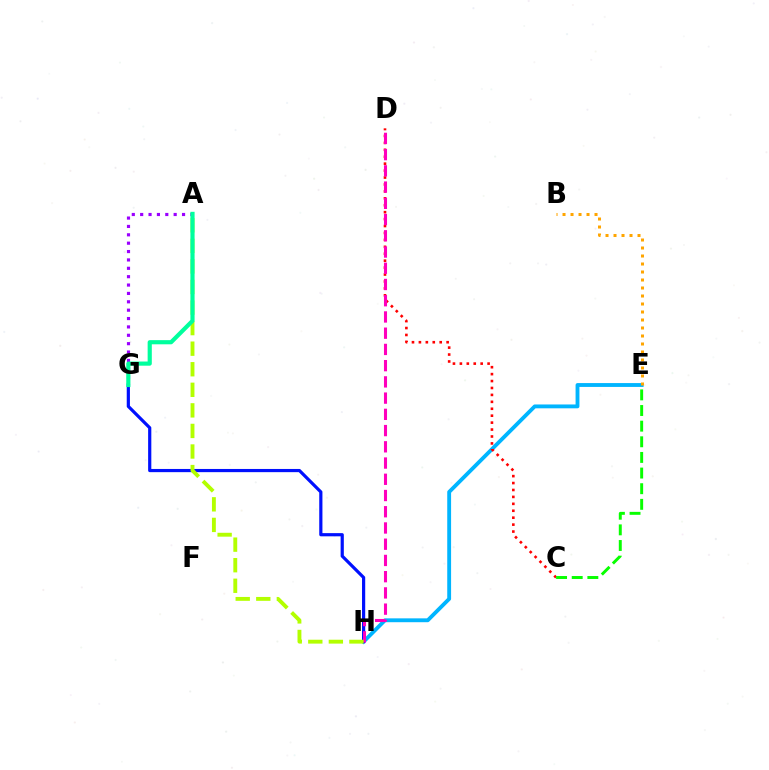{('E', 'H'): [{'color': '#00b5ff', 'line_style': 'solid', 'thickness': 2.77}], ('C', 'D'): [{'color': '#ff0000', 'line_style': 'dotted', 'thickness': 1.88}], ('A', 'G'): [{'color': '#9b00ff', 'line_style': 'dotted', 'thickness': 2.28}, {'color': '#00ff9d', 'line_style': 'solid', 'thickness': 3.0}], ('B', 'E'): [{'color': '#ffa500', 'line_style': 'dotted', 'thickness': 2.17}], ('G', 'H'): [{'color': '#0010ff', 'line_style': 'solid', 'thickness': 2.3}], ('C', 'E'): [{'color': '#08ff00', 'line_style': 'dashed', 'thickness': 2.12}], ('D', 'H'): [{'color': '#ff00bd', 'line_style': 'dashed', 'thickness': 2.21}], ('A', 'H'): [{'color': '#b3ff00', 'line_style': 'dashed', 'thickness': 2.79}]}